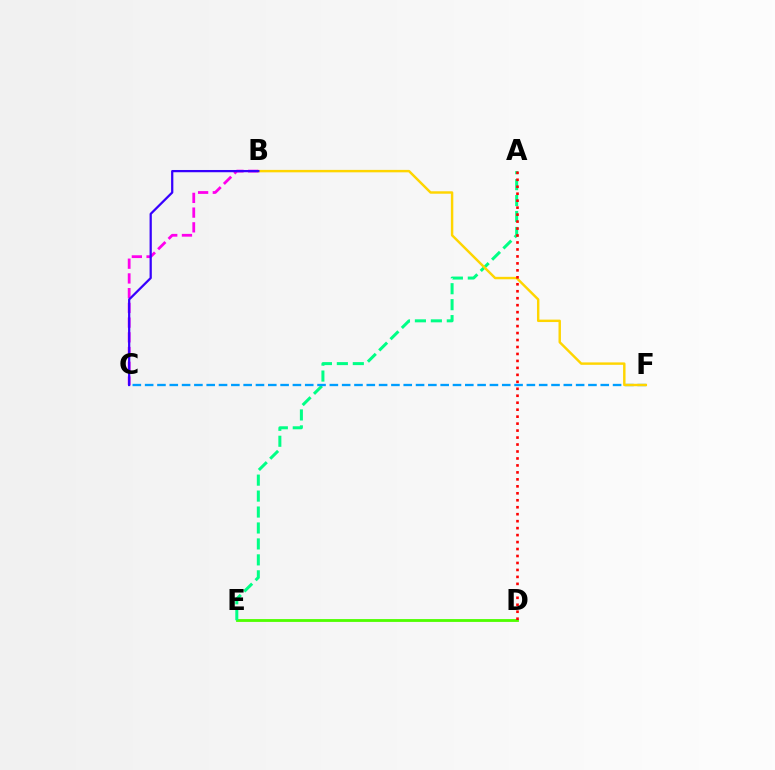{('D', 'E'): [{'color': '#4fff00', 'line_style': 'solid', 'thickness': 2.04}], ('B', 'C'): [{'color': '#ff00ed', 'line_style': 'dashed', 'thickness': 2.0}, {'color': '#3700ff', 'line_style': 'solid', 'thickness': 1.62}], ('A', 'E'): [{'color': '#00ff86', 'line_style': 'dashed', 'thickness': 2.17}], ('C', 'F'): [{'color': '#009eff', 'line_style': 'dashed', 'thickness': 1.67}], ('B', 'F'): [{'color': '#ffd500', 'line_style': 'solid', 'thickness': 1.75}], ('A', 'D'): [{'color': '#ff0000', 'line_style': 'dotted', 'thickness': 1.89}]}